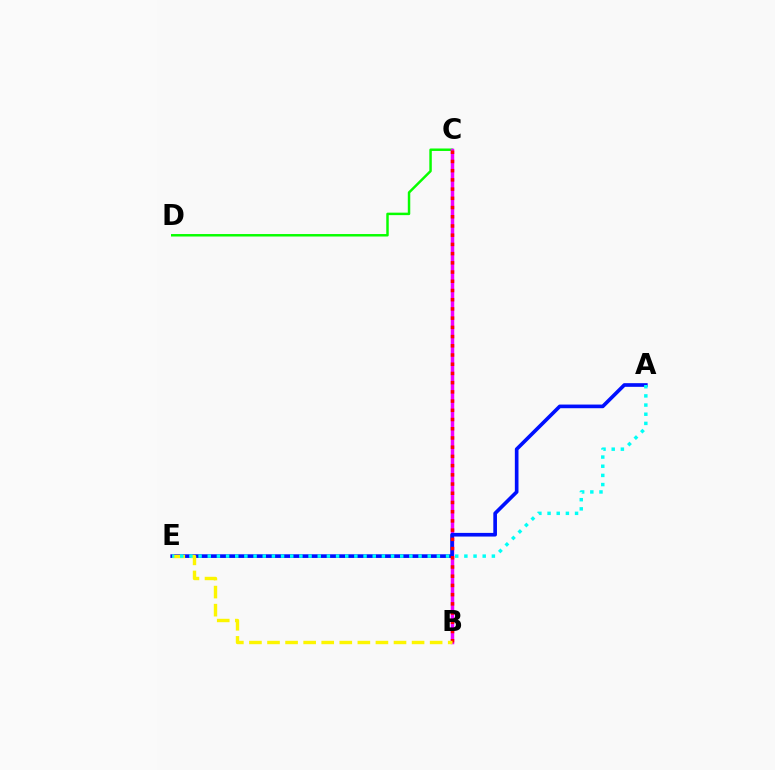{('C', 'D'): [{'color': '#08ff00', 'line_style': 'solid', 'thickness': 1.78}], ('B', 'C'): [{'color': '#ee00ff', 'line_style': 'solid', 'thickness': 2.51}, {'color': '#ff0000', 'line_style': 'dotted', 'thickness': 2.5}], ('A', 'E'): [{'color': '#0010ff', 'line_style': 'solid', 'thickness': 2.63}, {'color': '#00fff6', 'line_style': 'dotted', 'thickness': 2.49}], ('B', 'E'): [{'color': '#fcf500', 'line_style': 'dashed', 'thickness': 2.45}]}